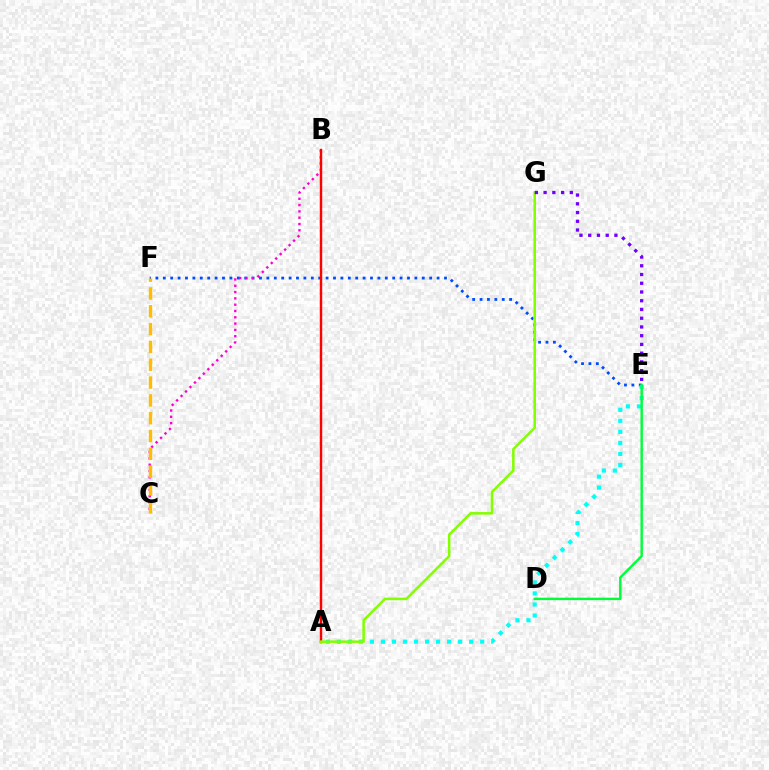{('E', 'F'): [{'color': '#004bff', 'line_style': 'dotted', 'thickness': 2.01}], ('B', 'C'): [{'color': '#ff00cf', 'line_style': 'dotted', 'thickness': 1.71}], ('A', 'B'): [{'color': '#ff0000', 'line_style': 'solid', 'thickness': 1.75}], ('C', 'F'): [{'color': '#ffbd00', 'line_style': 'dashed', 'thickness': 2.42}], ('A', 'E'): [{'color': '#00fff6', 'line_style': 'dotted', 'thickness': 3.0}], ('A', 'G'): [{'color': '#84ff00', 'line_style': 'solid', 'thickness': 1.84}], ('E', 'G'): [{'color': '#7200ff', 'line_style': 'dotted', 'thickness': 2.37}], ('D', 'E'): [{'color': '#00ff39', 'line_style': 'solid', 'thickness': 1.75}]}